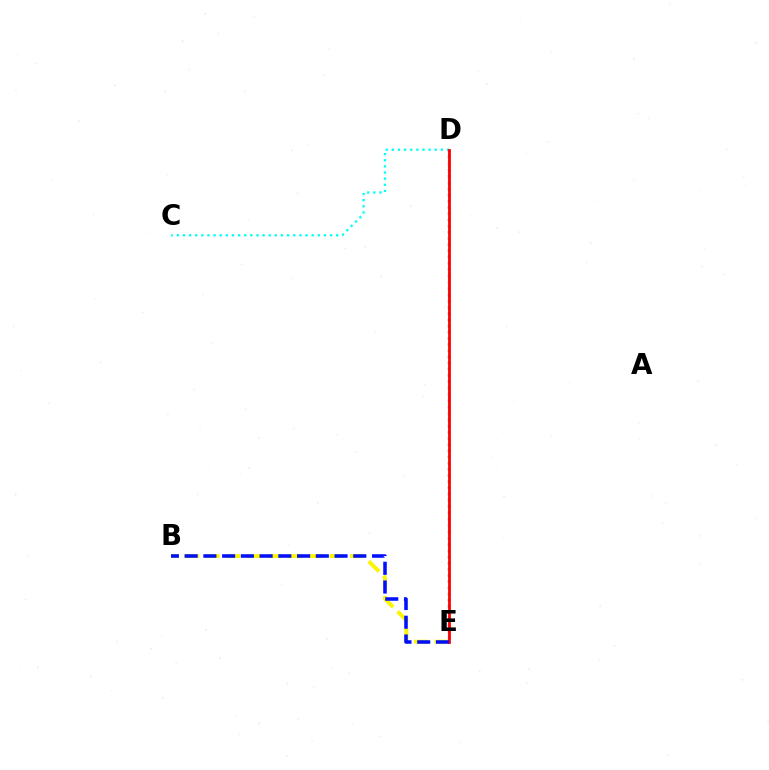{('C', 'D'): [{'color': '#00fff6', 'line_style': 'dotted', 'thickness': 1.67}], ('D', 'E'): [{'color': '#ee00ff', 'line_style': 'dotted', 'thickness': 1.7}, {'color': '#08ff00', 'line_style': 'dotted', 'thickness': 1.61}, {'color': '#ff0000', 'line_style': 'solid', 'thickness': 1.99}], ('B', 'E'): [{'color': '#fcf500', 'line_style': 'dashed', 'thickness': 2.81}, {'color': '#0010ff', 'line_style': 'dashed', 'thickness': 2.55}]}